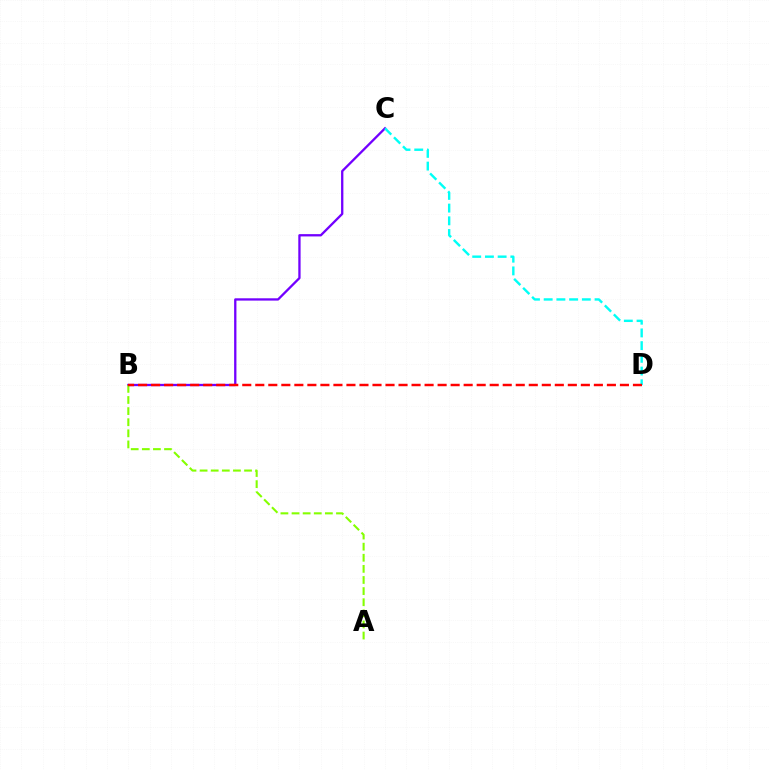{('B', 'C'): [{'color': '#7200ff', 'line_style': 'solid', 'thickness': 1.66}], ('C', 'D'): [{'color': '#00fff6', 'line_style': 'dashed', 'thickness': 1.73}], ('A', 'B'): [{'color': '#84ff00', 'line_style': 'dashed', 'thickness': 1.51}], ('B', 'D'): [{'color': '#ff0000', 'line_style': 'dashed', 'thickness': 1.77}]}